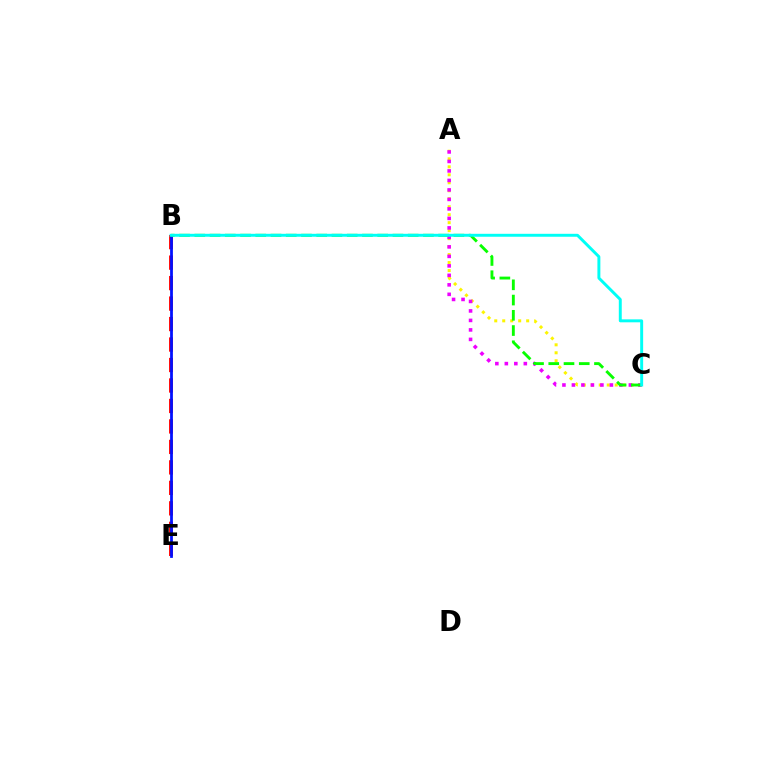{('B', 'E'): [{'color': '#ff0000', 'line_style': 'dashed', 'thickness': 2.78}, {'color': '#0010ff', 'line_style': 'solid', 'thickness': 1.99}], ('A', 'C'): [{'color': '#fcf500', 'line_style': 'dotted', 'thickness': 2.17}, {'color': '#ee00ff', 'line_style': 'dotted', 'thickness': 2.58}], ('B', 'C'): [{'color': '#08ff00', 'line_style': 'dashed', 'thickness': 2.07}, {'color': '#00fff6', 'line_style': 'solid', 'thickness': 2.12}]}